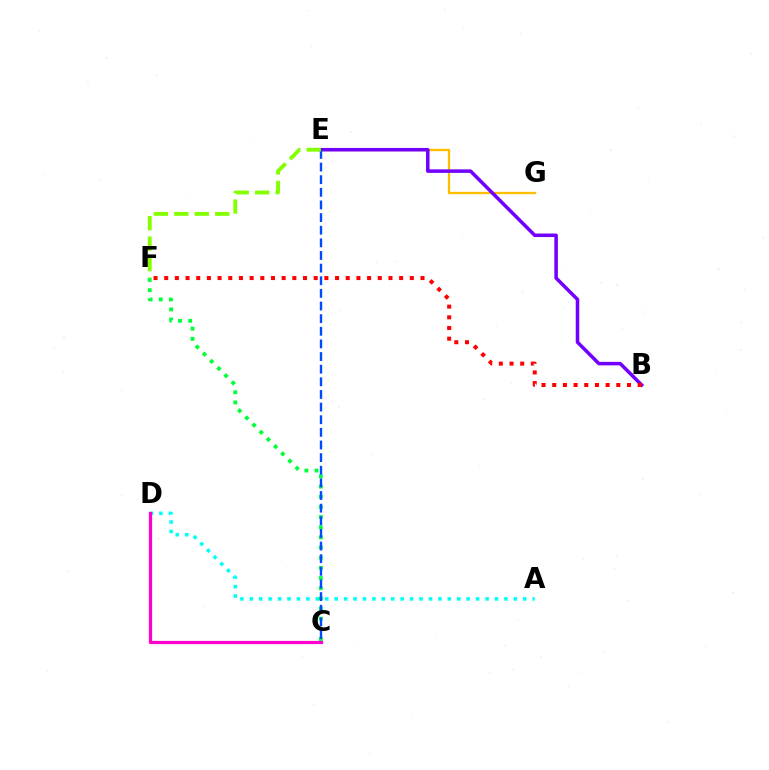{('A', 'D'): [{'color': '#00fff6', 'line_style': 'dotted', 'thickness': 2.56}], ('E', 'G'): [{'color': '#ffbd00', 'line_style': 'solid', 'thickness': 1.68}], ('C', 'F'): [{'color': '#00ff39', 'line_style': 'dotted', 'thickness': 2.76}], ('B', 'E'): [{'color': '#7200ff', 'line_style': 'solid', 'thickness': 2.54}], ('B', 'F'): [{'color': '#ff0000', 'line_style': 'dotted', 'thickness': 2.9}], ('C', 'E'): [{'color': '#004bff', 'line_style': 'dashed', 'thickness': 1.72}], ('C', 'D'): [{'color': '#ff00cf', 'line_style': 'solid', 'thickness': 2.32}], ('E', 'F'): [{'color': '#84ff00', 'line_style': 'dashed', 'thickness': 2.78}]}